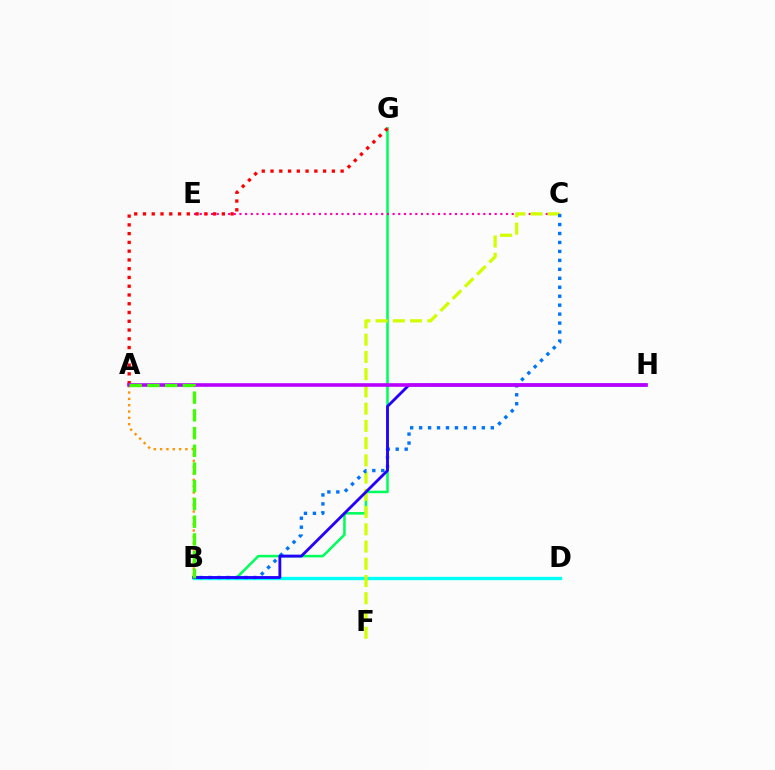{('B', 'D'): [{'color': '#00fff6', 'line_style': 'solid', 'thickness': 2.4}], ('B', 'G'): [{'color': '#00ff5c', 'line_style': 'solid', 'thickness': 1.84}], ('C', 'E'): [{'color': '#ff00ac', 'line_style': 'dotted', 'thickness': 1.54}], ('C', 'F'): [{'color': '#d1ff00', 'line_style': 'dashed', 'thickness': 2.34}], ('A', 'B'): [{'color': '#ff9400', 'line_style': 'dotted', 'thickness': 1.72}, {'color': '#3dff00', 'line_style': 'dashed', 'thickness': 2.41}], ('B', 'C'): [{'color': '#0074ff', 'line_style': 'dotted', 'thickness': 2.43}], ('B', 'H'): [{'color': '#2500ff', 'line_style': 'solid', 'thickness': 2.04}], ('A', 'G'): [{'color': '#ff0000', 'line_style': 'dotted', 'thickness': 2.38}], ('A', 'H'): [{'color': '#b900ff', 'line_style': 'solid', 'thickness': 2.6}]}